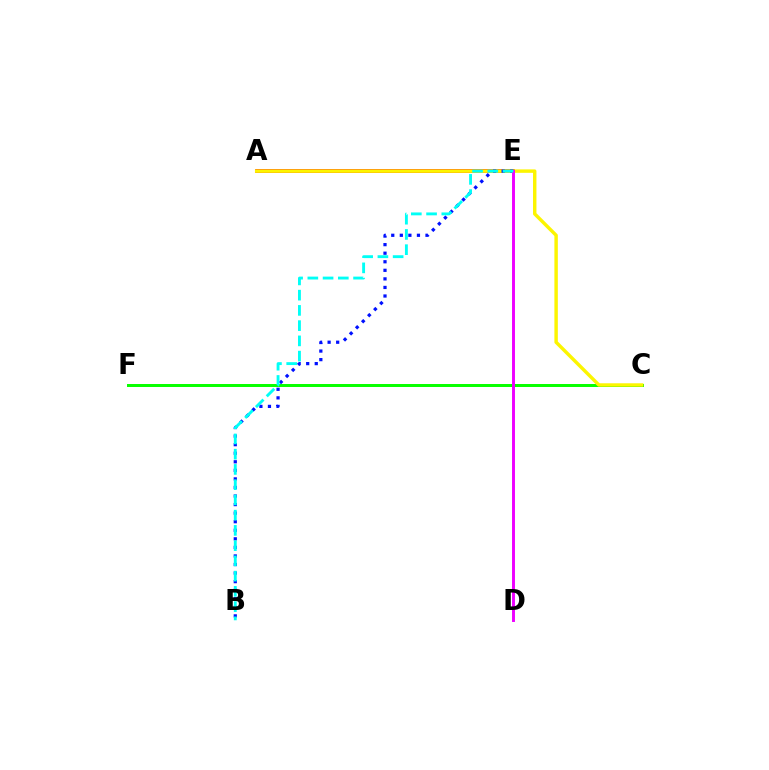{('A', 'E'): [{'color': '#ff0000', 'line_style': 'solid', 'thickness': 2.67}], ('C', 'F'): [{'color': '#08ff00', 'line_style': 'solid', 'thickness': 2.15}], ('A', 'C'): [{'color': '#fcf500', 'line_style': 'solid', 'thickness': 2.47}], ('B', 'E'): [{'color': '#0010ff', 'line_style': 'dotted', 'thickness': 2.33}, {'color': '#00fff6', 'line_style': 'dashed', 'thickness': 2.07}], ('D', 'E'): [{'color': '#ee00ff', 'line_style': 'solid', 'thickness': 2.11}]}